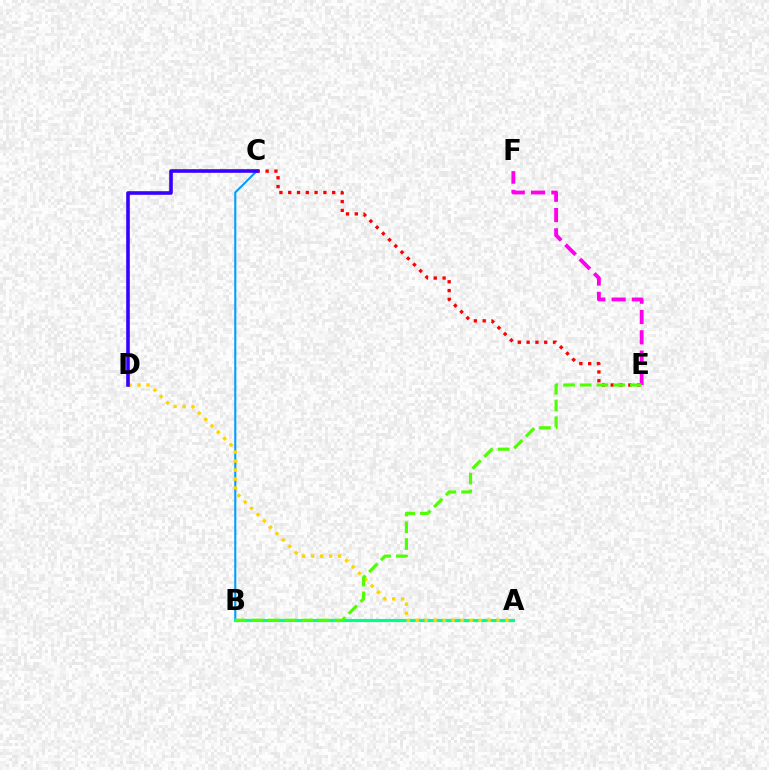{('B', 'C'): [{'color': '#009eff', 'line_style': 'solid', 'thickness': 1.5}], ('A', 'B'): [{'color': '#00ff86', 'line_style': 'solid', 'thickness': 2.28}], ('C', 'E'): [{'color': '#ff0000', 'line_style': 'dotted', 'thickness': 2.39}], ('A', 'D'): [{'color': '#ffd500', 'line_style': 'dotted', 'thickness': 2.44}], ('E', 'F'): [{'color': '#ff00ed', 'line_style': 'dashed', 'thickness': 2.76}], ('B', 'E'): [{'color': '#4fff00', 'line_style': 'dashed', 'thickness': 2.27}], ('C', 'D'): [{'color': '#3700ff', 'line_style': 'solid', 'thickness': 2.59}]}